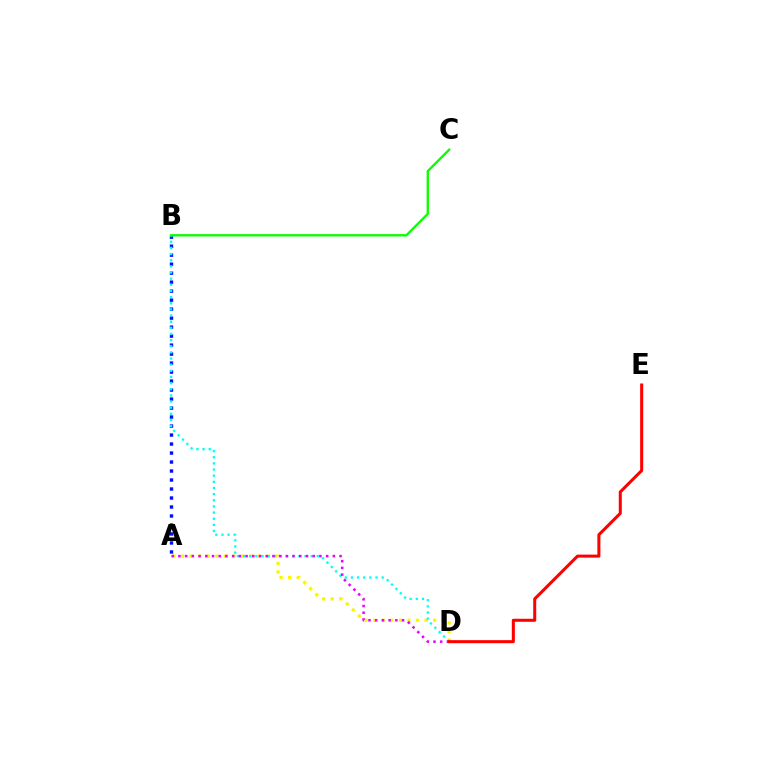{('A', 'D'): [{'color': '#fcf500', 'line_style': 'dotted', 'thickness': 2.33}, {'color': '#ee00ff', 'line_style': 'dotted', 'thickness': 1.82}], ('A', 'B'): [{'color': '#0010ff', 'line_style': 'dotted', 'thickness': 2.44}], ('B', 'D'): [{'color': '#00fff6', 'line_style': 'dotted', 'thickness': 1.67}], ('D', 'E'): [{'color': '#ff0000', 'line_style': 'solid', 'thickness': 2.18}], ('B', 'C'): [{'color': '#08ff00', 'line_style': 'solid', 'thickness': 1.69}]}